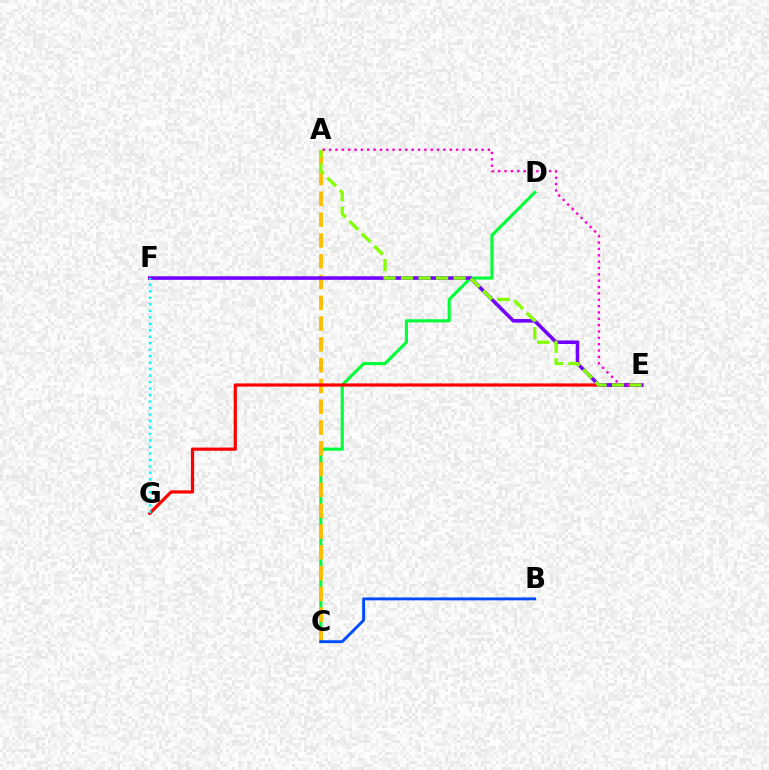{('C', 'D'): [{'color': '#00ff39', 'line_style': 'solid', 'thickness': 2.24}], ('A', 'C'): [{'color': '#ffbd00', 'line_style': 'dashed', 'thickness': 2.82}], ('B', 'C'): [{'color': '#004bff', 'line_style': 'solid', 'thickness': 2.07}], ('E', 'G'): [{'color': '#ff0000', 'line_style': 'solid', 'thickness': 2.3}], ('E', 'F'): [{'color': '#7200ff', 'line_style': 'solid', 'thickness': 2.56}], ('A', 'E'): [{'color': '#ff00cf', 'line_style': 'dotted', 'thickness': 1.73}, {'color': '#84ff00', 'line_style': 'dashed', 'thickness': 2.38}], ('F', 'G'): [{'color': '#00fff6', 'line_style': 'dotted', 'thickness': 1.76}]}